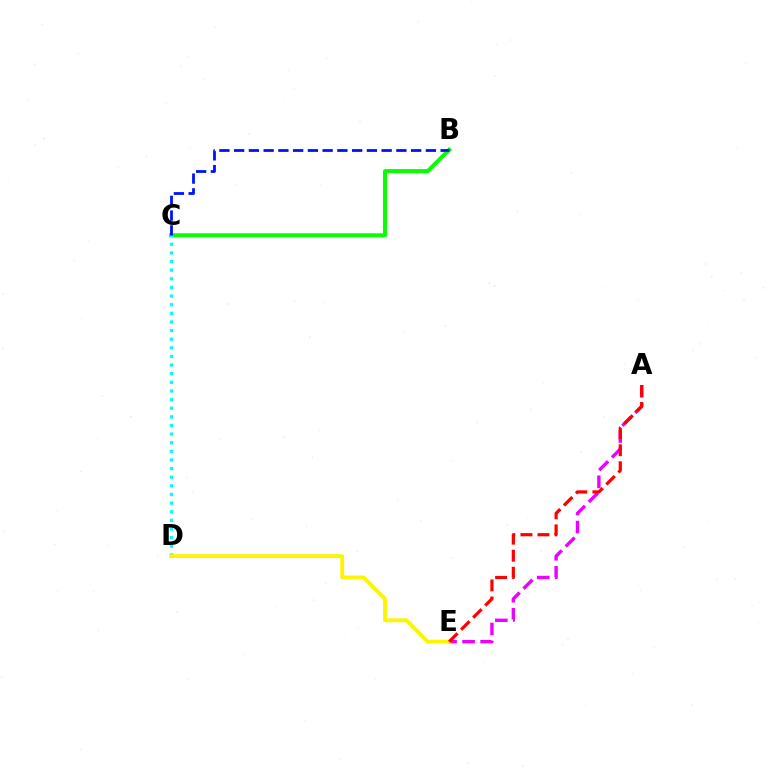{('B', 'C'): [{'color': '#08ff00', 'line_style': 'solid', 'thickness': 2.91}, {'color': '#0010ff', 'line_style': 'dashed', 'thickness': 2.0}], ('A', 'E'): [{'color': '#ee00ff', 'line_style': 'dashed', 'thickness': 2.45}, {'color': '#ff0000', 'line_style': 'dashed', 'thickness': 2.31}], ('C', 'D'): [{'color': '#00fff6', 'line_style': 'dotted', 'thickness': 2.34}], ('D', 'E'): [{'color': '#fcf500', 'line_style': 'solid', 'thickness': 2.78}]}